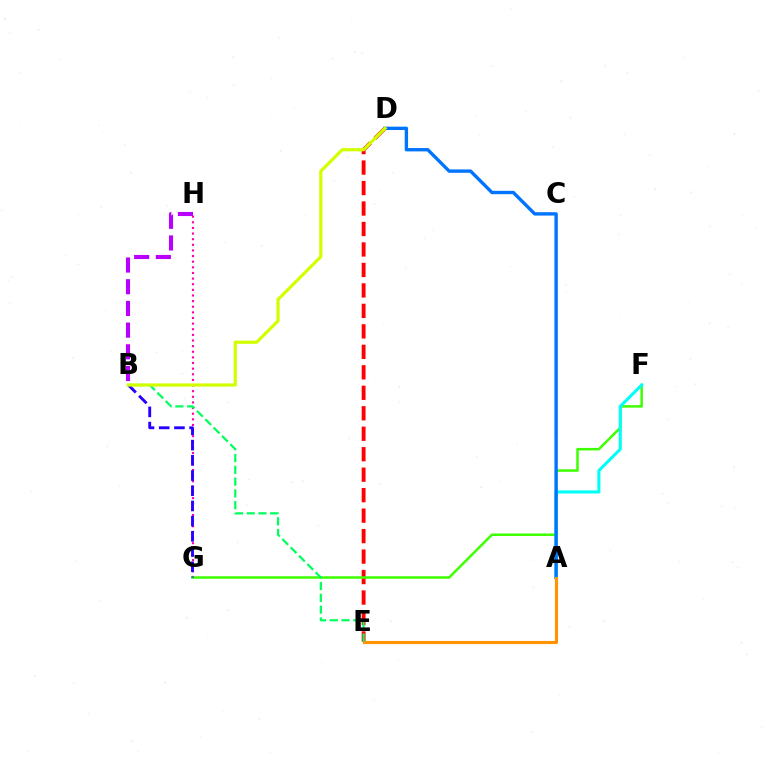{('D', 'E'): [{'color': '#ff0000', 'line_style': 'dashed', 'thickness': 2.78}], ('G', 'H'): [{'color': '#ff00ac', 'line_style': 'dotted', 'thickness': 1.53}], ('F', 'G'): [{'color': '#3dff00', 'line_style': 'solid', 'thickness': 1.79}], ('A', 'F'): [{'color': '#00fff6', 'line_style': 'solid', 'thickness': 2.22}], ('A', 'D'): [{'color': '#0074ff', 'line_style': 'solid', 'thickness': 2.42}], ('A', 'E'): [{'color': '#ff9400', 'line_style': 'solid', 'thickness': 2.24}], ('B', 'G'): [{'color': '#2500ff', 'line_style': 'dashed', 'thickness': 2.07}], ('B', 'E'): [{'color': '#00ff5c', 'line_style': 'dashed', 'thickness': 1.6}], ('B', 'H'): [{'color': '#b900ff', 'line_style': 'dashed', 'thickness': 2.95}], ('B', 'D'): [{'color': '#d1ff00', 'line_style': 'solid', 'thickness': 2.31}]}